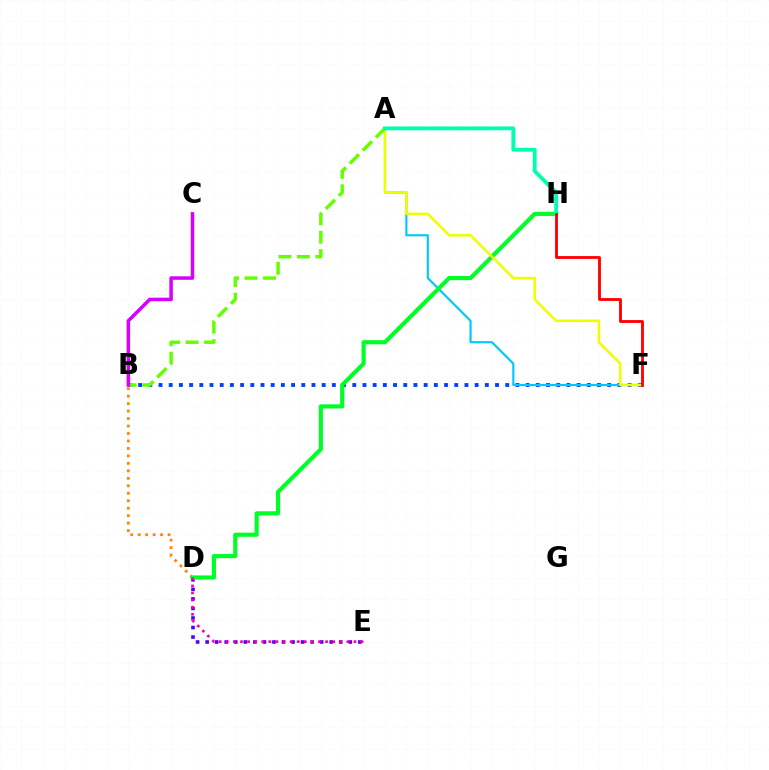{('B', 'D'): [{'color': '#ff8800', 'line_style': 'dotted', 'thickness': 2.03}], ('B', 'F'): [{'color': '#003fff', 'line_style': 'dotted', 'thickness': 2.77}], ('A', 'F'): [{'color': '#00c7ff', 'line_style': 'solid', 'thickness': 1.54}, {'color': '#eeff00', 'line_style': 'solid', 'thickness': 1.85}], ('D', 'E'): [{'color': '#4f00ff', 'line_style': 'dotted', 'thickness': 2.59}, {'color': '#ff00a0', 'line_style': 'dotted', 'thickness': 1.93}], ('D', 'H'): [{'color': '#00ff27', 'line_style': 'solid', 'thickness': 2.98}], ('A', 'B'): [{'color': '#66ff00', 'line_style': 'dashed', 'thickness': 2.5}], ('A', 'H'): [{'color': '#00ffaf', 'line_style': 'solid', 'thickness': 2.75}], ('F', 'H'): [{'color': '#ff0000', 'line_style': 'solid', 'thickness': 2.04}], ('B', 'C'): [{'color': '#d600ff', 'line_style': 'solid', 'thickness': 2.52}]}